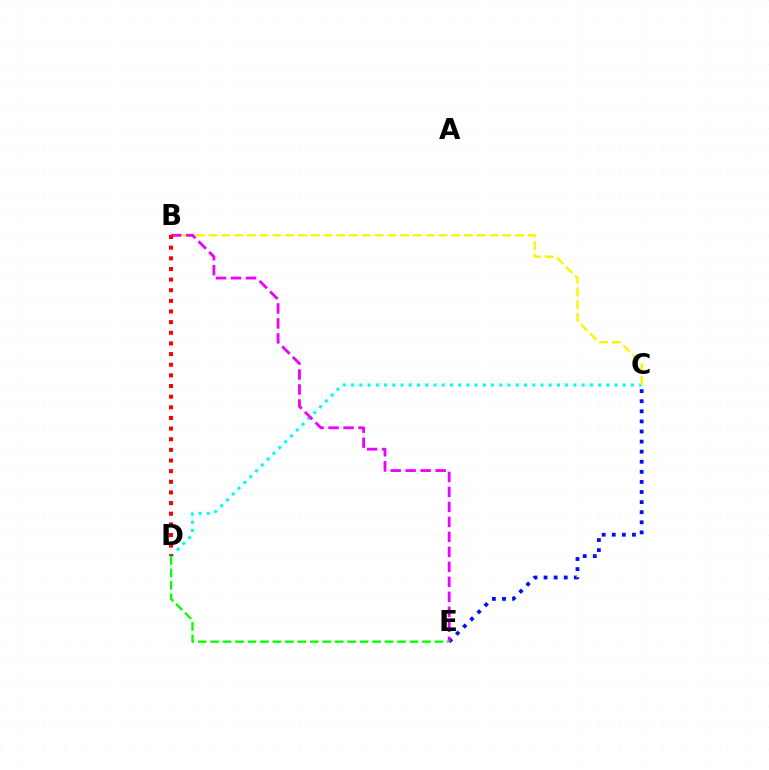{('C', 'D'): [{'color': '#00fff6', 'line_style': 'dotted', 'thickness': 2.24}], ('B', 'C'): [{'color': '#fcf500', 'line_style': 'dashed', 'thickness': 1.73}], ('C', 'E'): [{'color': '#0010ff', 'line_style': 'dotted', 'thickness': 2.74}], ('B', 'E'): [{'color': '#ee00ff', 'line_style': 'dashed', 'thickness': 2.04}], ('B', 'D'): [{'color': '#ff0000', 'line_style': 'dotted', 'thickness': 2.89}], ('D', 'E'): [{'color': '#08ff00', 'line_style': 'dashed', 'thickness': 1.69}]}